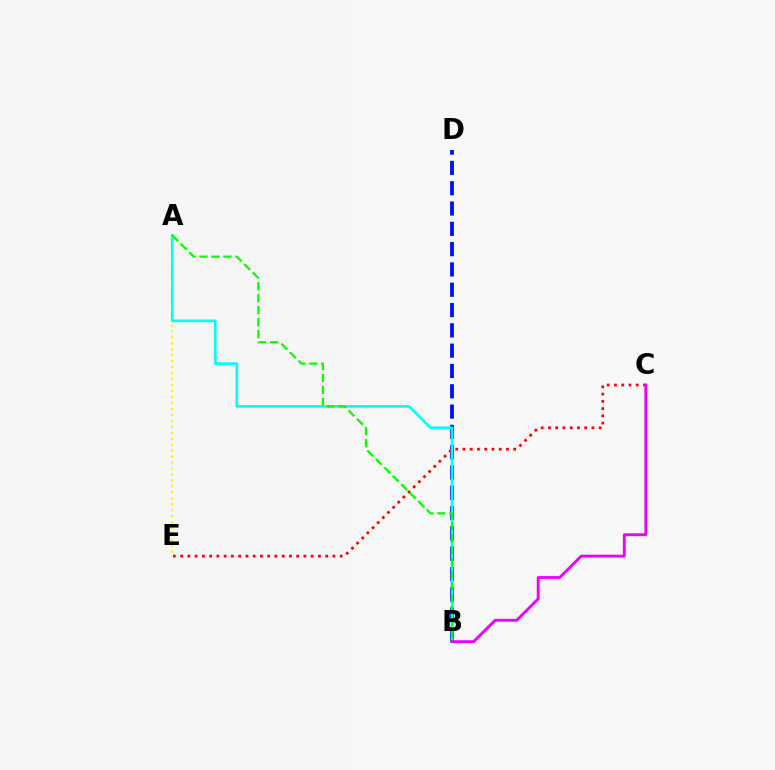{('B', 'D'): [{'color': '#0010ff', 'line_style': 'dashed', 'thickness': 2.76}], ('A', 'E'): [{'color': '#fcf500', 'line_style': 'dotted', 'thickness': 1.62}], ('C', 'E'): [{'color': '#ff0000', 'line_style': 'dotted', 'thickness': 1.97}], ('A', 'B'): [{'color': '#00fff6', 'line_style': 'solid', 'thickness': 1.92}, {'color': '#08ff00', 'line_style': 'dashed', 'thickness': 1.63}], ('B', 'C'): [{'color': '#ee00ff', 'line_style': 'solid', 'thickness': 2.07}]}